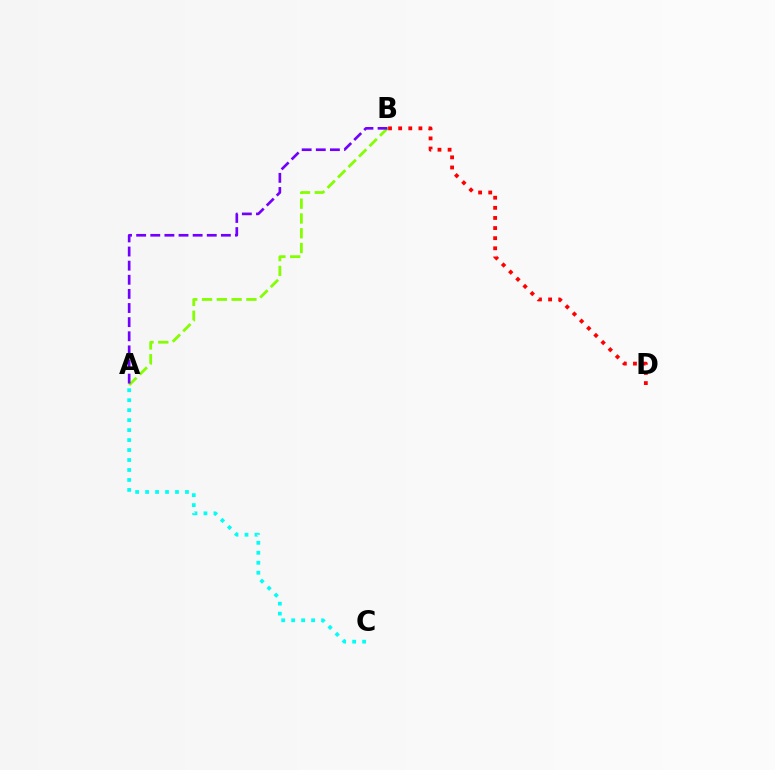{('B', 'D'): [{'color': '#ff0000', 'line_style': 'dotted', 'thickness': 2.75}], ('A', 'B'): [{'color': '#84ff00', 'line_style': 'dashed', 'thickness': 2.01}, {'color': '#7200ff', 'line_style': 'dashed', 'thickness': 1.92}], ('A', 'C'): [{'color': '#00fff6', 'line_style': 'dotted', 'thickness': 2.71}]}